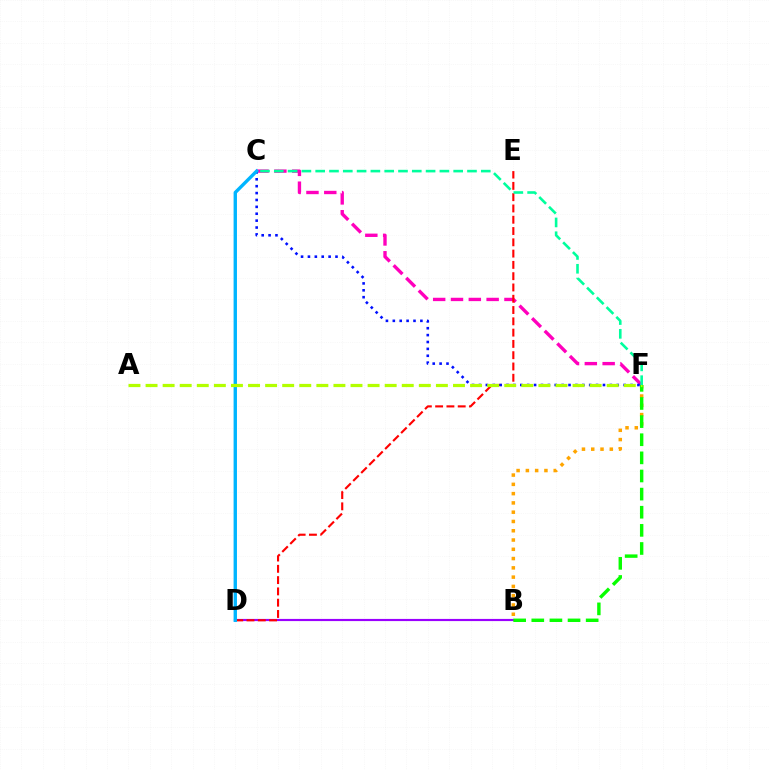{('B', 'D'): [{'color': '#9b00ff', 'line_style': 'solid', 'thickness': 1.56}], ('C', 'F'): [{'color': '#ff00bd', 'line_style': 'dashed', 'thickness': 2.42}, {'color': '#0010ff', 'line_style': 'dotted', 'thickness': 1.87}, {'color': '#00ff9d', 'line_style': 'dashed', 'thickness': 1.87}], ('D', 'E'): [{'color': '#ff0000', 'line_style': 'dashed', 'thickness': 1.53}], ('B', 'F'): [{'color': '#ffa500', 'line_style': 'dotted', 'thickness': 2.52}, {'color': '#08ff00', 'line_style': 'dashed', 'thickness': 2.46}], ('C', 'D'): [{'color': '#00b5ff', 'line_style': 'solid', 'thickness': 2.43}], ('A', 'F'): [{'color': '#b3ff00', 'line_style': 'dashed', 'thickness': 2.32}]}